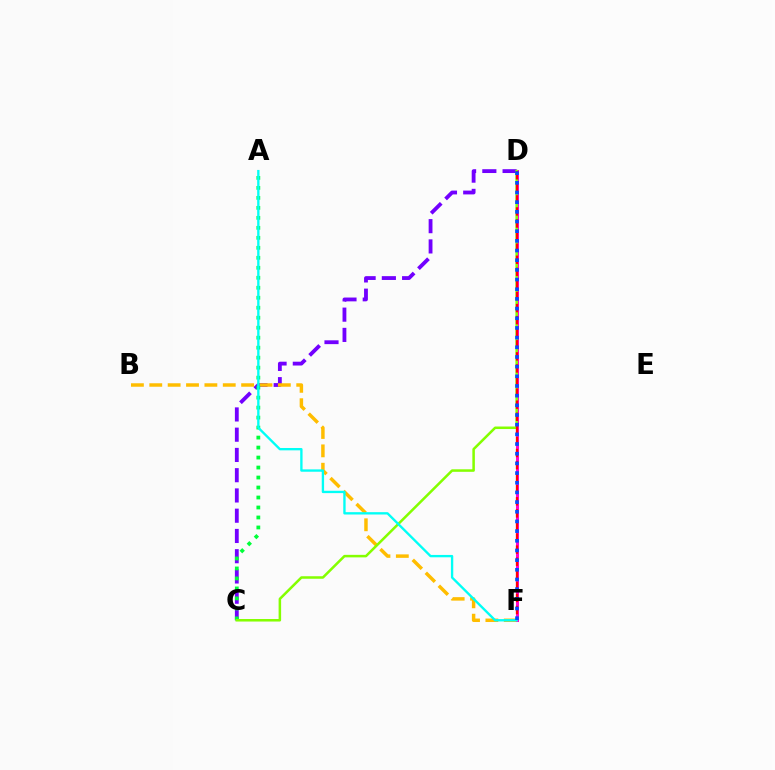{('C', 'D'): [{'color': '#7200ff', 'line_style': 'dashed', 'thickness': 2.75}, {'color': '#84ff00', 'line_style': 'solid', 'thickness': 1.82}], ('B', 'F'): [{'color': '#ffbd00', 'line_style': 'dashed', 'thickness': 2.5}], ('A', 'C'): [{'color': '#00ff39', 'line_style': 'dotted', 'thickness': 2.71}], ('D', 'F'): [{'color': '#ff00cf', 'line_style': 'solid', 'thickness': 2.17}, {'color': '#ff0000', 'line_style': 'dashed', 'thickness': 1.64}, {'color': '#004bff', 'line_style': 'dotted', 'thickness': 2.63}], ('A', 'F'): [{'color': '#00fff6', 'line_style': 'solid', 'thickness': 1.69}]}